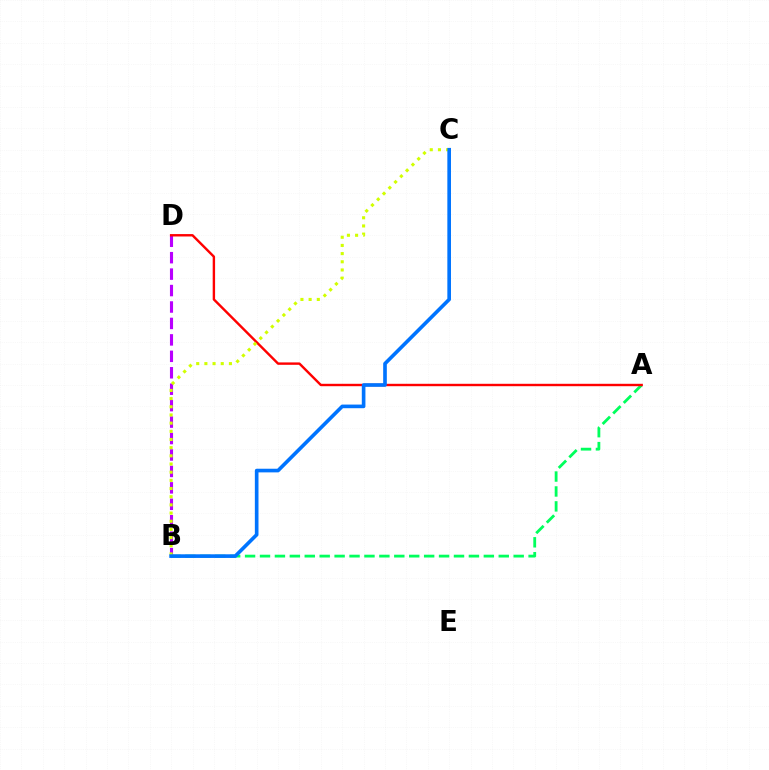{('A', 'B'): [{'color': '#00ff5c', 'line_style': 'dashed', 'thickness': 2.03}], ('B', 'D'): [{'color': '#b900ff', 'line_style': 'dashed', 'thickness': 2.23}], ('A', 'D'): [{'color': '#ff0000', 'line_style': 'solid', 'thickness': 1.73}], ('B', 'C'): [{'color': '#d1ff00', 'line_style': 'dotted', 'thickness': 2.22}, {'color': '#0074ff', 'line_style': 'solid', 'thickness': 2.62}]}